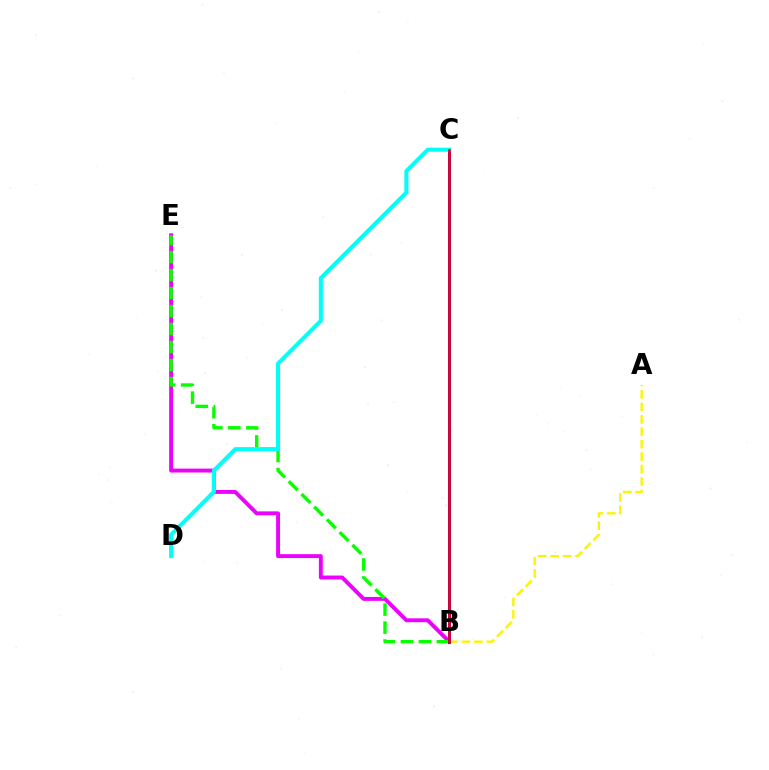{('B', 'E'): [{'color': '#ee00ff', 'line_style': 'solid', 'thickness': 2.81}, {'color': '#08ff00', 'line_style': 'dashed', 'thickness': 2.44}], ('A', 'B'): [{'color': '#fcf500', 'line_style': 'dashed', 'thickness': 1.69}], ('B', 'C'): [{'color': '#0010ff', 'line_style': 'solid', 'thickness': 2.08}, {'color': '#ff0000', 'line_style': 'solid', 'thickness': 1.82}], ('C', 'D'): [{'color': '#00fff6', 'line_style': 'solid', 'thickness': 2.92}]}